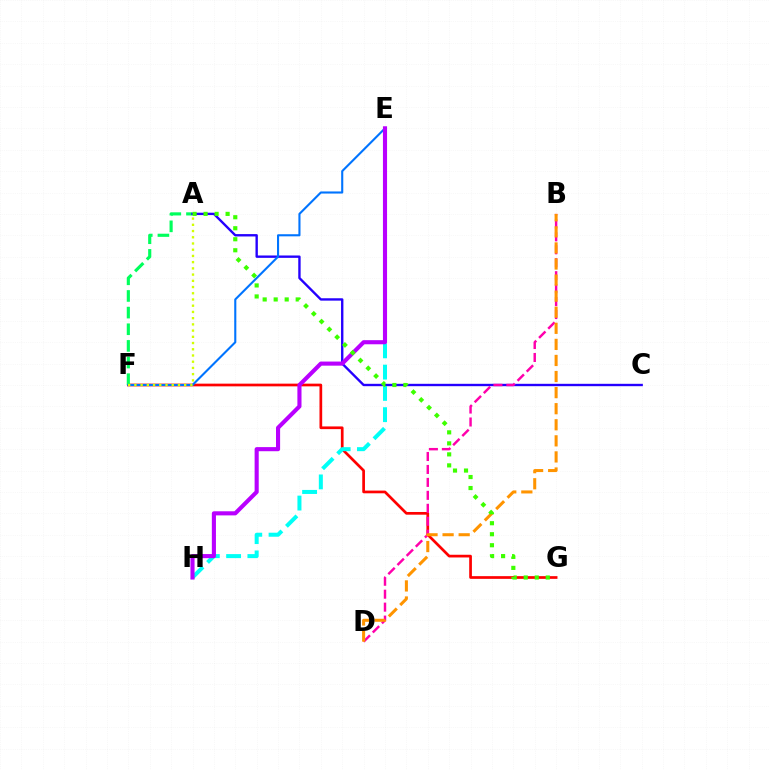{('F', 'G'): [{'color': '#ff0000', 'line_style': 'solid', 'thickness': 1.95}], ('A', 'F'): [{'color': '#00ff5c', 'line_style': 'dashed', 'thickness': 2.26}, {'color': '#d1ff00', 'line_style': 'dotted', 'thickness': 1.69}], ('A', 'C'): [{'color': '#2500ff', 'line_style': 'solid', 'thickness': 1.71}], ('E', 'F'): [{'color': '#0074ff', 'line_style': 'solid', 'thickness': 1.51}], ('B', 'D'): [{'color': '#ff00ac', 'line_style': 'dashed', 'thickness': 1.76}, {'color': '#ff9400', 'line_style': 'dashed', 'thickness': 2.18}], ('E', 'H'): [{'color': '#00fff6', 'line_style': 'dashed', 'thickness': 2.89}, {'color': '#b900ff', 'line_style': 'solid', 'thickness': 2.96}], ('A', 'G'): [{'color': '#3dff00', 'line_style': 'dotted', 'thickness': 2.99}]}